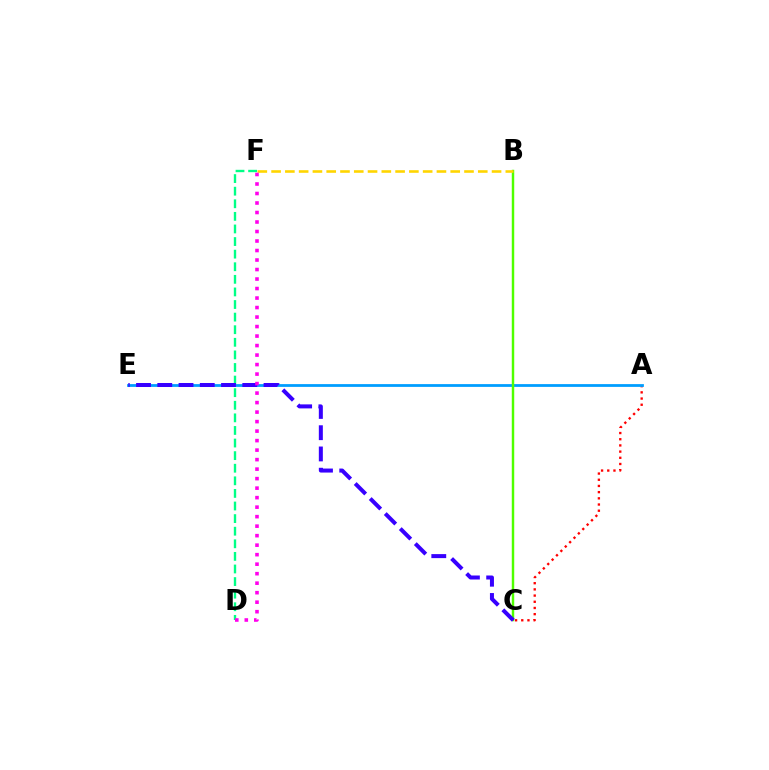{('A', 'C'): [{'color': '#ff0000', 'line_style': 'dotted', 'thickness': 1.68}], ('A', 'E'): [{'color': '#009eff', 'line_style': 'solid', 'thickness': 2.0}], ('B', 'C'): [{'color': '#4fff00', 'line_style': 'solid', 'thickness': 1.76}], ('B', 'F'): [{'color': '#ffd500', 'line_style': 'dashed', 'thickness': 1.87}], ('D', 'F'): [{'color': '#00ff86', 'line_style': 'dashed', 'thickness': 1.71}, {'color': '#ff00ed', 'line_style': 'dotted', 'thickness': 2.58}], ('C', 'E'): [{'color': '#3700ff', 'line_style': 'dashed', 'thickness': 2.89}]}